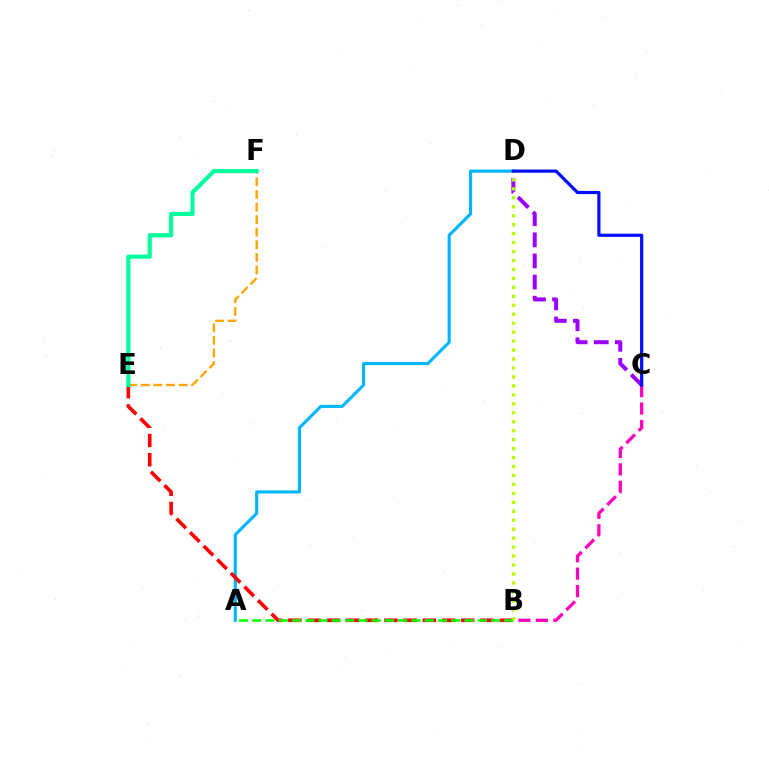{('E', 'F'): [{'color': '#ffa500', 'line_style': 'dashed', 'thickness': 1.71}, {'color': '#00ff9d', 'line_style': 'solid', 'thickness': 2.99}], ('A', 'D'): [{'color': '#00b5ff', 'line_style': 'solid', 'thickness': 2.23}], ('C', 'D'): [{'color': '#9b00ff', 'line_style': 'dashed', 'thickness': 2.87}, {'color': '#0010ff', 'line_style': 'solid', 'thickness': 2.31}], ('B', 'E'): [{'color': '#ff0000', 'line_style': 'dashed', 'thickness': 2.61}], ('A', 'B'): [{'color': '#08ff00', 'line_style': 'dashed', 'thickness': 1.8}], ('B', 'C'): [{'color': '#ff00bd', 'line_style': 'dashed', 'thickness': 2.37}], ('B', 'D'): [{'color': '#b3ff00', 'line_style': 'dotted', 'thickness': 2.43}]}